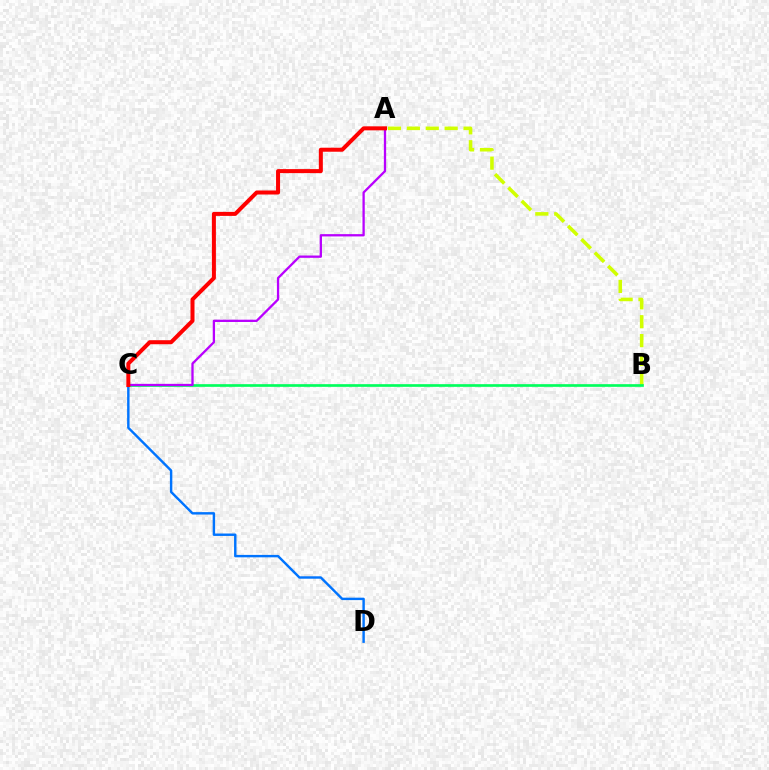{('C', 'D'): [{'color': '#0074ff', 'line_style': 'solid', 'thickness': 1.74}], ('A', 'B'): [{'color': '#d1ff00', 'line_style': 'dashed', 'thickness': 2.57}], ('B', 'C'): [{'color': '#00ff5c', 'line_style': 'solid', 'thickness': 1.92}], ('A', 'C'): [{'color': '#b900ff', 'line_style': 'solid', 'thickness': 1.65}, {'color': '#ff0000', 'line_style': 'solid', 'thickness': 2.89}]}